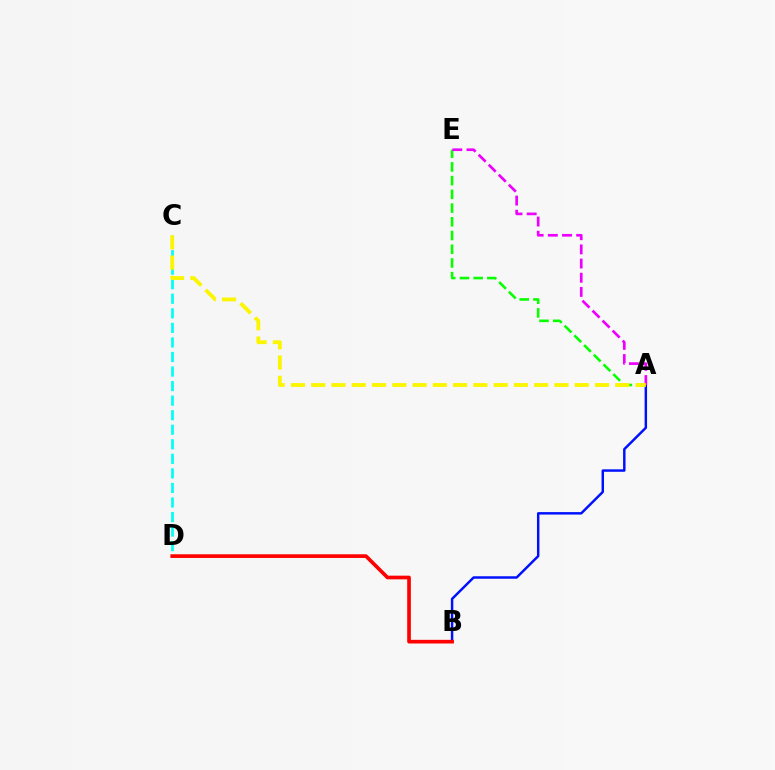{('A', 'E'): [{'color': '#08ff00', 'line_style': 'dashed', 'thickness': 1.86}, {'color': '#ee00ff', 'line_style': 'dashed', 'thickness': 1.93}], ('A', 'B'): [{'color': '#0010ff', 'line_style': 'solid', 'thickness': 1.77}], ('C', 'D'): [{'color': '#00fff6', 'line_style': 'dashed', 'thickness': 1.98}], ('A', 'C'): [{'color': '#fcf500', 'line_style': 'dashed', 'thickness': 2.75}], ('B', 'D'): [{'color': '#ff0000', 'line_style': 'solid', 'thickness': 2.64}]}